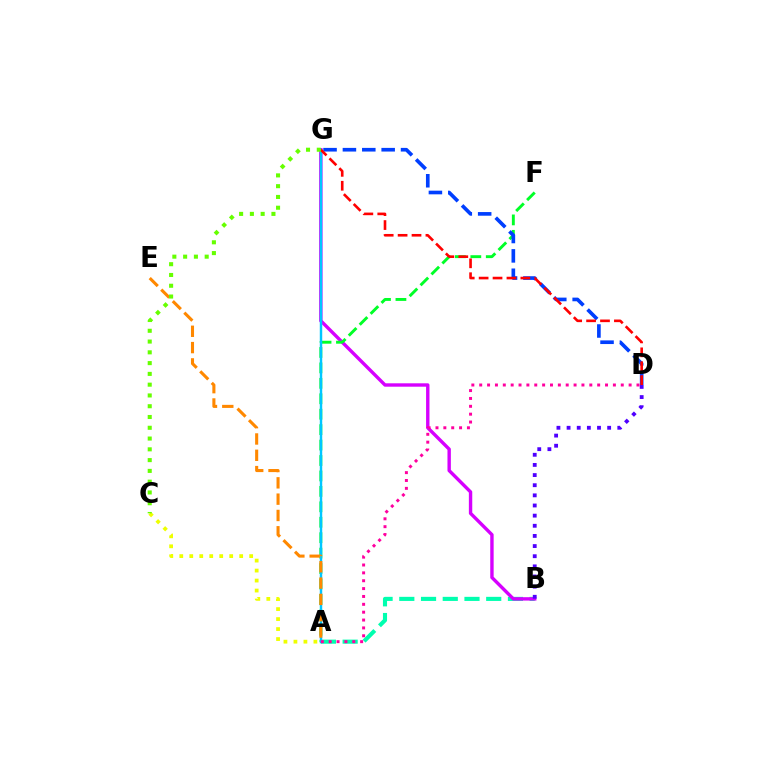{('A', 'B'): [{'color': '#00ffaf', 'line_style': 'dashed', 'thickness': 2.95}], ('B', 'G'): [{'color': '#d600ff', 'line_style': 'solid', 'thickness': 2.44}], ('A', 'F'): [{'color': '#00ff27', 'line_style': 'dashed', 'thickness': 2.1}], ('A', 'G'): [{'color': '#00c7ff', 'line_style': 'solid', 'thickness': 1.76}], ('A', 'E'): [{'color': '#ff8800', 'line_style': 'dashed', 'thickness': 2.22}], ('D', 'G'): [{'color': '#003fff', 'line_style': 'dashed', 'thickness': 2.63}, {'color': '#ff0000', 'line_style': 'dashed', 'thickness': 1.89}], ('A', 'C'): [{'color': '#eeff00', 'line_style': 'dotted', 'thickness': 2.71}], ('B', 'D'): [{'color': '#4f00ff', 'line_style': 'dotted', 'thickness': 2.76}], ('A', 'D'): [{'color': '#ff00a0', 'line_style': 'dotted', 'thickness': 2.14}], ('C', 'G'): [{'color': '#66ff00', 'line_style': 'dotted', 'thickness': 2.93}]}